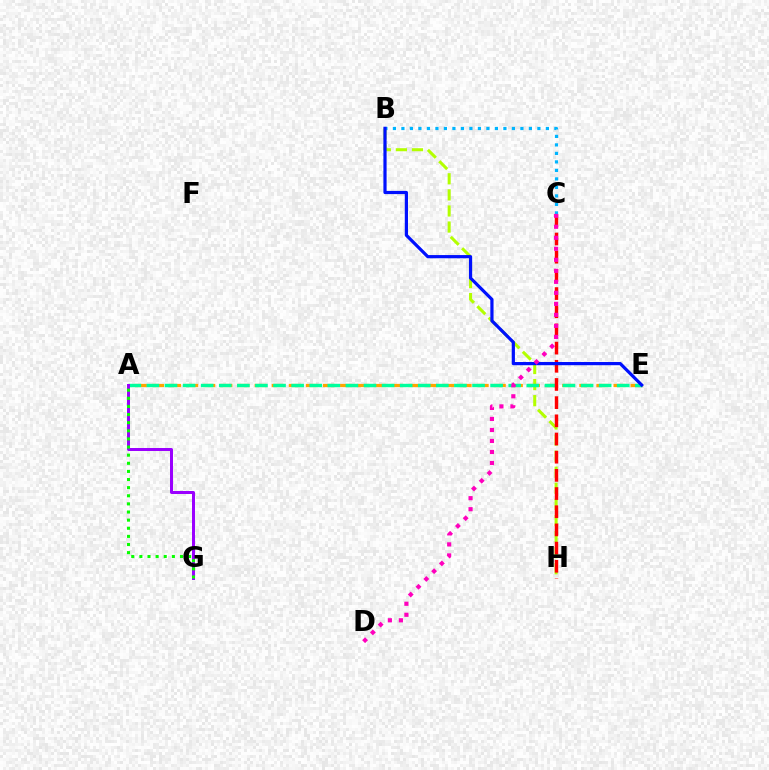{('B', 'H'): [{'color': '#b3ff00', 'line_style': 'dashed', 'thickness': 2.18}], ('B', 'C'): [{'color': '#00b5ff', 'line_style': 'dotted', 'thickness': 2.31}], ('A', 'E'): [{'color': '#ffa500', 'line_style': 'dashed', 'thickness': 2.32}, {'color': '#00ff9d', 'line_style': 'dashed', 'thickness': 2.46}], ('C', 'H'): [{'color': '#ff0000', 'line_style': 'dashed', 'thickness': 2.47}], ('A', 'G'): [{'color': '#9b00ff', 'line_style': 'solid', 'thickness': 2.16}, {'color': '#08ff00', 'line_style': 'dotted', 'thickness': 2.21}], ('B', 'E'): [{'color': '#0010ff', 'line_style': 'solid', 'thickness': 2.3}], ('C', 'D'): [{'color': '#ff00bd', 'line_style': 'dotted', 'thickness': 2.99}]}